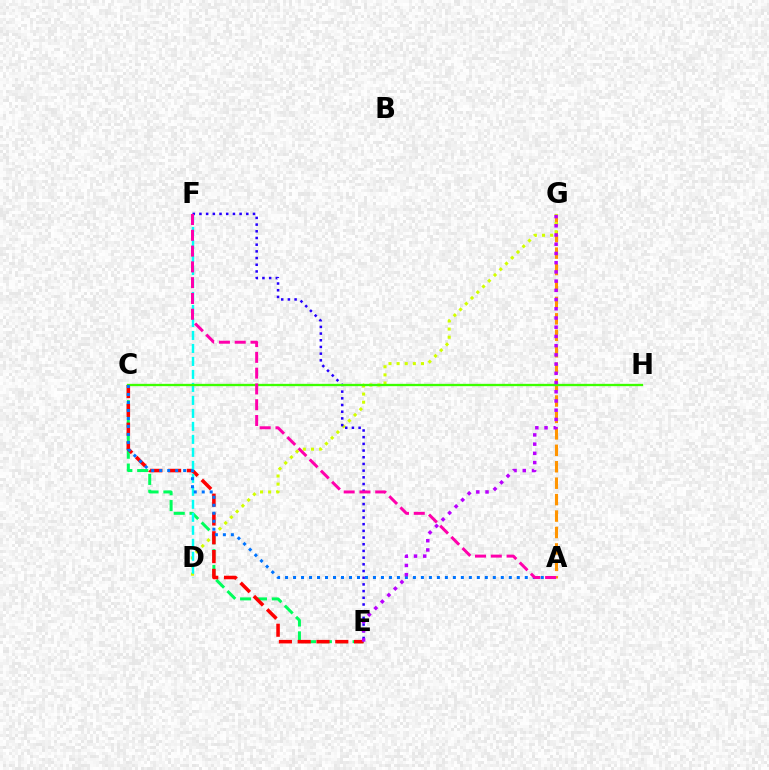{('A', 'G'): [{'color': '#ff9400', 'line_style': 'dashed', 'thickness': 2.23}], ('D', 'G'): [{'color': '#d1ff00', 'line_style': 'dotted', 'thickness': 2.21}], ('E', 'F'): [{'color': '#2500ff', 'line_style': 'dotted', 'thickness': 1.82}], ('C', 'E'): [{'color': '#00ff5c', 'line_style': 'dashed', 'thickness': 2.15}, {'color': '#ff0000', 'line_style': 'dashed', 'thickness': 2.55}], ('D', 'F'): [{'color': '#00fff6', 'line_style': 'dashed', 'thickness': 1.76}], ('C', 'H'): [{'color': '#3dff00', 'line_style': 'solid', 'thickness': 1.67}], ('A', 'C'): [{'color': '#0074ff', 'line_style': 'dotted', 'thickness': 2.17}], ('E', 'G'): [{'color': '#b900ff', 'line_style': 'dotted', 'thickness': 2.51}], ('A', 'F'): [{'color': '#ff00ac', 'line_style': 'dashed', 'thickness': 2.15}]}